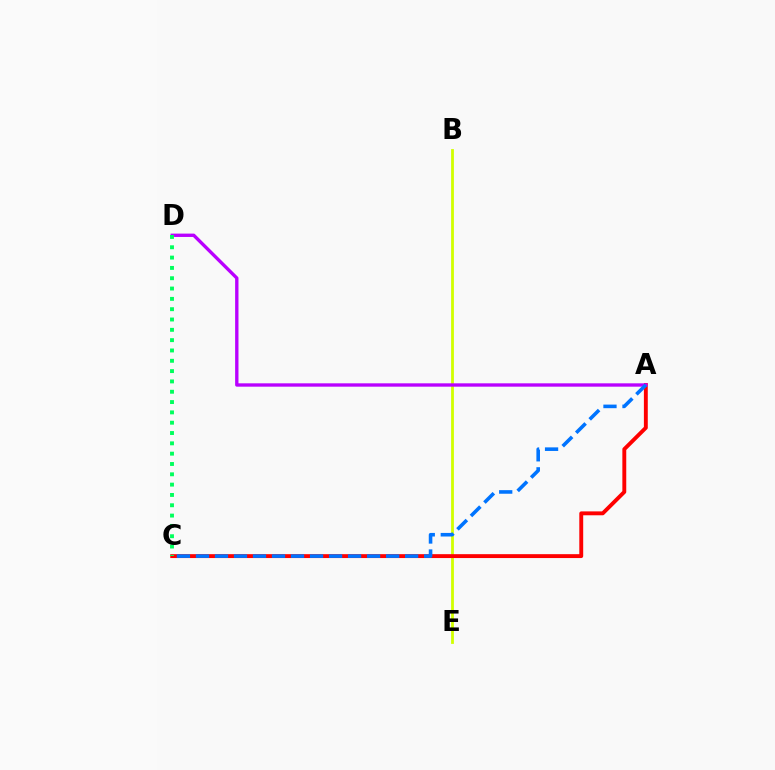{('B', 'E'): [{'color': '#d1ff00', 'line_style': 'solid', 'thickness': 2.02}], ('A', 'C'): [{'color': '#ff0000', 'line_style': 'solid', 'thickness': 2.8}, {'color': '#0074ff', 'line_style': 'dashed', 'thickness': 2.58}], ('A', 'D'): [{'color': '#b900ff', 'line_style': 'solid', 'thickness': 2.41}], ('C', 'D'): [{'color': '#00ff5c', 'line_style': 'dotted', 'thickness': 2.8}]}